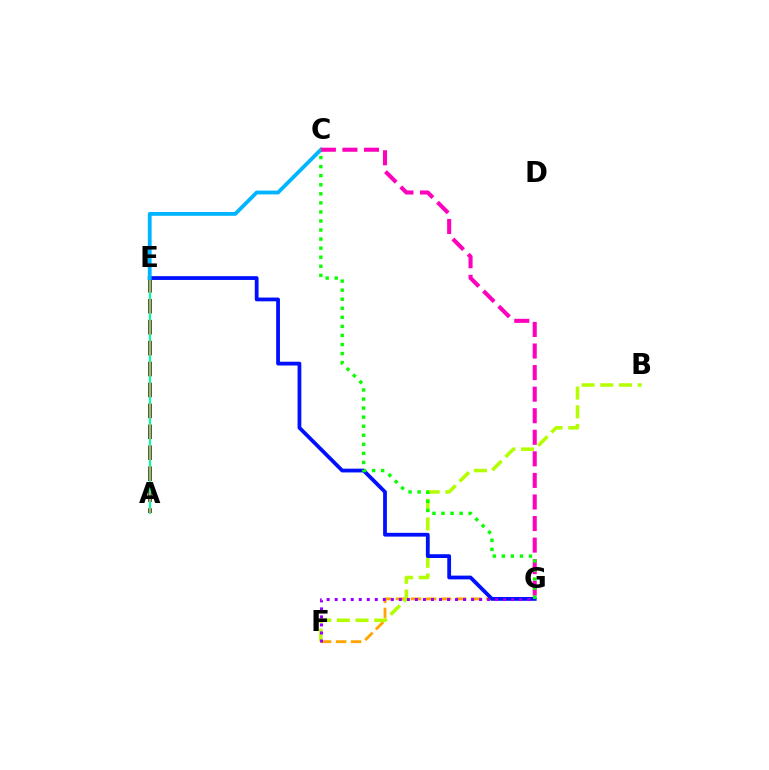{('A', 'E'): [{'color': '#ff0000', 'line_style': 'dashed', 'thickness': 2.84}, {'color': '#00ff9d', 'line_style': 'solid', 'thickness': 1.55}], ('F', 'G'): [{'color': '#ffa500', 'line_style': 'dashed', 'thickness': 2.04}, {'color': '#9b00ff', 'line_style': 'dotted', 'thickness': 2.18}], ('B', 'F'): [{'color': '#b3ff00', 'line_style': 'dashed', 'thickness': 2.54}], ('E', 'G'): [{'color': '#0010ff', 'line_style': 'solid', 'thickness': 2.72}], ('C', 'E'): [{'color': '#00b5ff', 'line_style': 'solid', 'thickness': 2.75}], ('C', 'G'): [{'color': '#ff00bd', 'line_style': 'dashed', 'thickness': 2.93}, {'color': '#08ff00', 'line_style': 'dotted', 'thickness': 2.46}]}